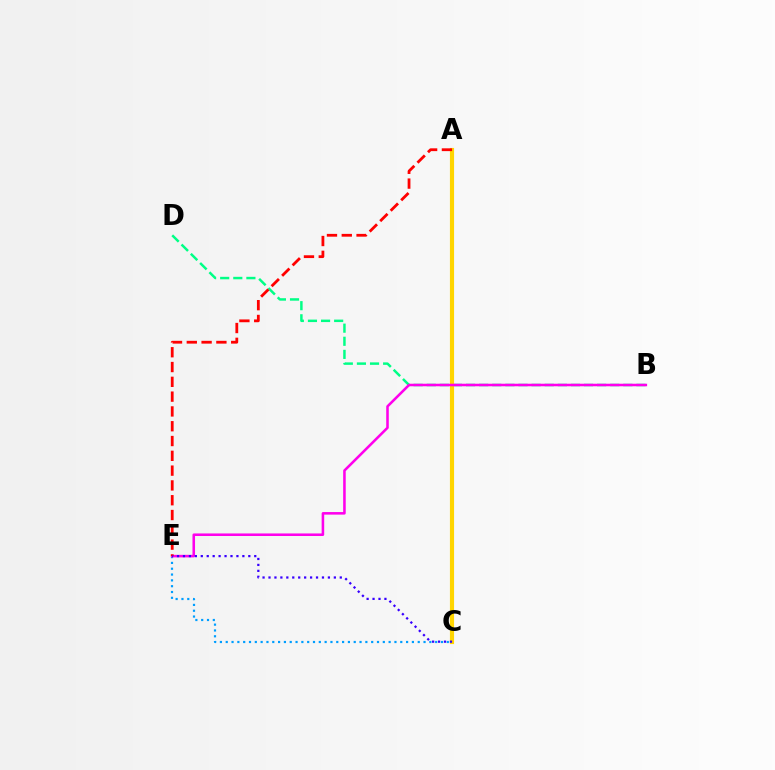{('A', 'C'): [{'color': '#4fff00', 'line_style': 'dotted', 'thickness': 2.59}, {'color': '#ffd500', 'line_style': 'solid', 'thickness': 2.98}], ('C', 'E'): [{'color': '#009eff', 'line_style': 'dotted', 'thickness': 1.58}, {'color': '#3700ff', 'line_style': 'dotted', 'thickness': 1.61}], ('B', 'D'): [{'color': '#00ff86', 'line_style': 'dashed', 'thickness': 1.78}], ('B', 'E'): [{'color': '#ff00ed', 'line_style': 'solid', 'thickness': 1.84}], ('A', 'E'): [{'color': '#ff0000', 'line_style': 'dashed', 'thickness': 2.01}]}